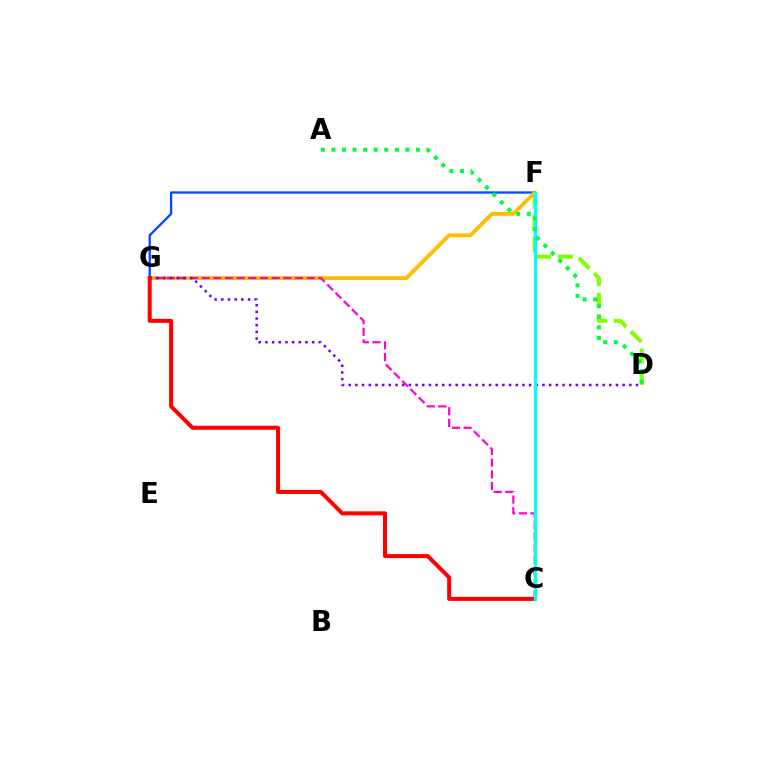{('F', 'G'): [{'color': '#004bff', 'line_style': 'solid', 'thickness': 1.67}, {'color': '#ffbd00', 'line_style': 'solid', 'thickness': 2.75}], ('D', 'F'): [{'color': '#84ff00', 'line_style': 'dashed', 'thickness': 2.92}], ('C', 'G'): [{'color': '#ff00cf', 'line_style': 'dashed', 'thickness': 1.58}, {'color': '#ff0000', 'line_style': 'solid', 'thickness': 2.89}], ('D', 'G'): [{'color': '#7200ff', 'line_style': 'dotted', 'thickness': 1.82}], ('C', 'F'): [{'color': '#00fff6', 'line_style': 'solid', 'thickness': 2.38}], ('A', 'D'): [{'color': '#00ff39', 'line_style': 'dotted', 'thickness': 2.87}]}